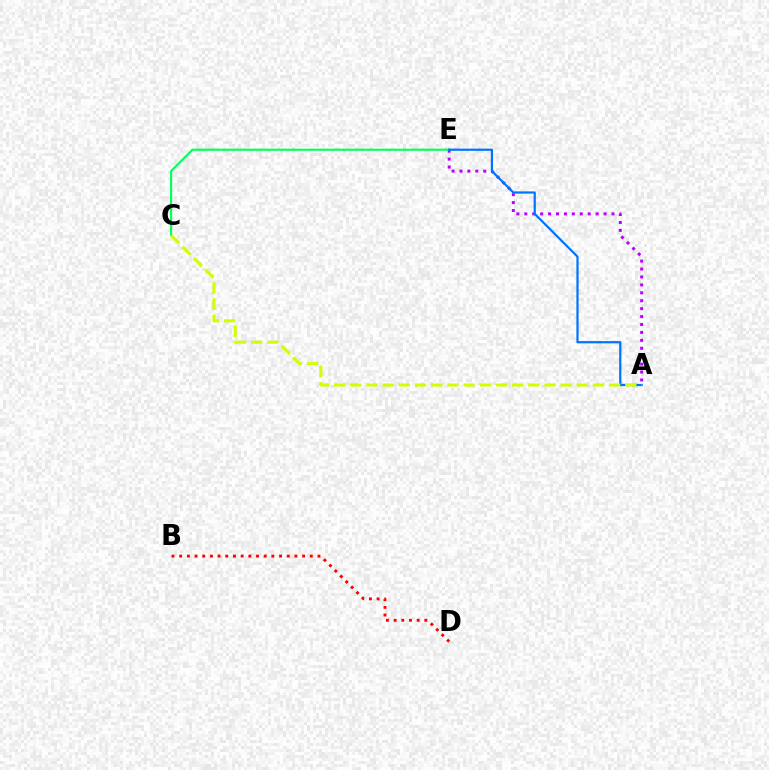{('A', 'E'): [{'color': '#b900ff', 'line_style': 'dotted', 'thickness': 2.15}, {'color': '#0074ff', 'line_style': 'solid', 'thickness': 1.6}], ('C', 'E'): [{'color': '#00ff5c', 'line_style': 'solid', 'thickness': 1.53}], ('B', 'D'): [{'color': '#ff0000', 'line_style': 'dotted', 'thickness': 2.09}], ('A', 'C'): [{'color': '#d1ff00', 'line_style': 'dashed', 'thickness': 2.2}]}